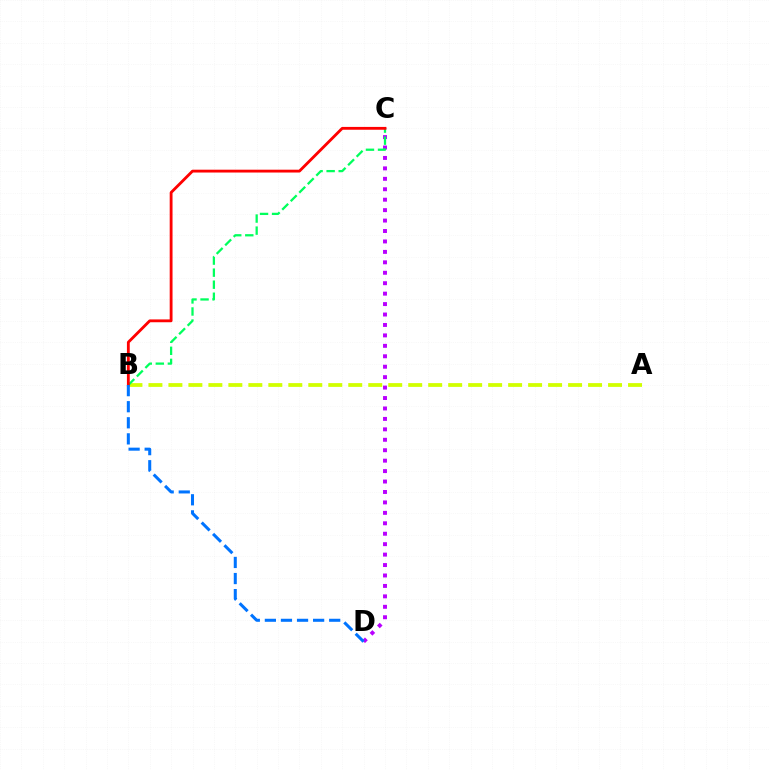{('C', 'D'): [{'color': '#b900ff', 'line_style': 'dotted', 'thickness': 2.84}], ('A', 'B'): [{'color': '#d1ff00', 'line_style': 'dashed', 'thickness': 2.71}], ('B', 'C'): [{'color': '#00ff5c', 'line_style': 'dashed', 'thickness': 1.64}, {'color': '#ff0000', 'line_style': 'solid', 'thickness': 2.04}], ('B', 'D'): [{'color': '#0074ff', 'line_style': 'dashed', 'thickness': 2.18}]}